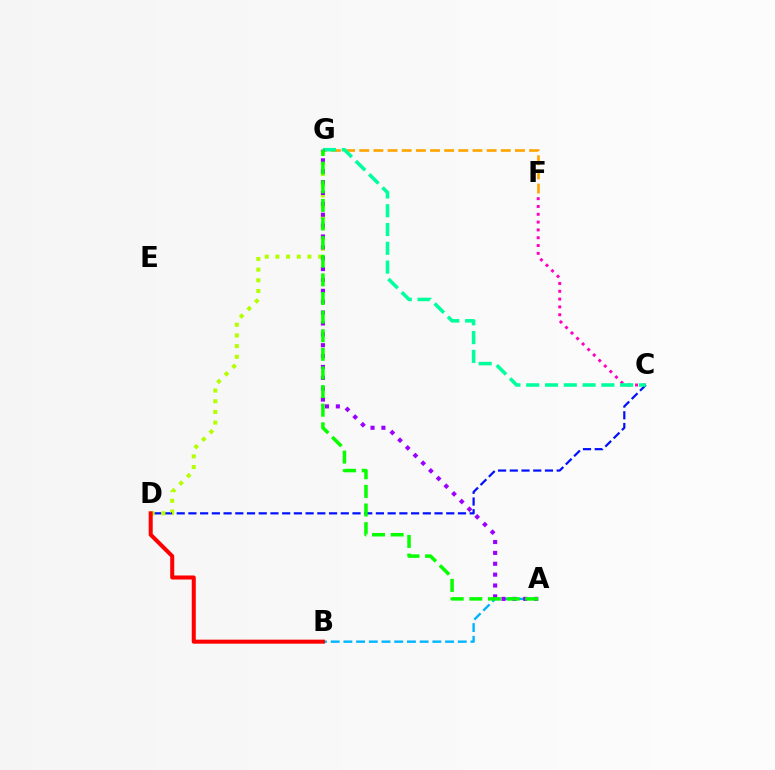{('F', 'G'): [{'color': '#ffa500', 'line_style': 'dashed', 'thickness': 1.92}], ('A', 'B'): [{'color': '#00b5ff', 'line_style': 'dashed', 'thickness': 1.73}], ('C', 'F'): [{'color': '#ff00bd', 'line_style': 'dotted', 'thickness': 2.12}], ('C', 'D'): [{'color': '#0010ff', 'line_style': 'dashed', 'thickness': 1.59}], ('D', 'G'): [{'color': '#b3ff00', 'line_style': 'dotted', 'thickness': 2.9}], ('C', 'G'): [{'color': '#00ff9d', 'line_style': 'dashed', 'thickness': 2.55}], ('B', 'D'): [{'color': '#ff0000', 'line_style': 'solid', 'thickness': 2.9}], ('A', 'G'): [{'color': '#9b00ff', 'line_style': 'dotted', 'thickness': 2.95}, {'color': '#08ff00', 'line_style': 'dashed', 'thickness': 2.53}]}